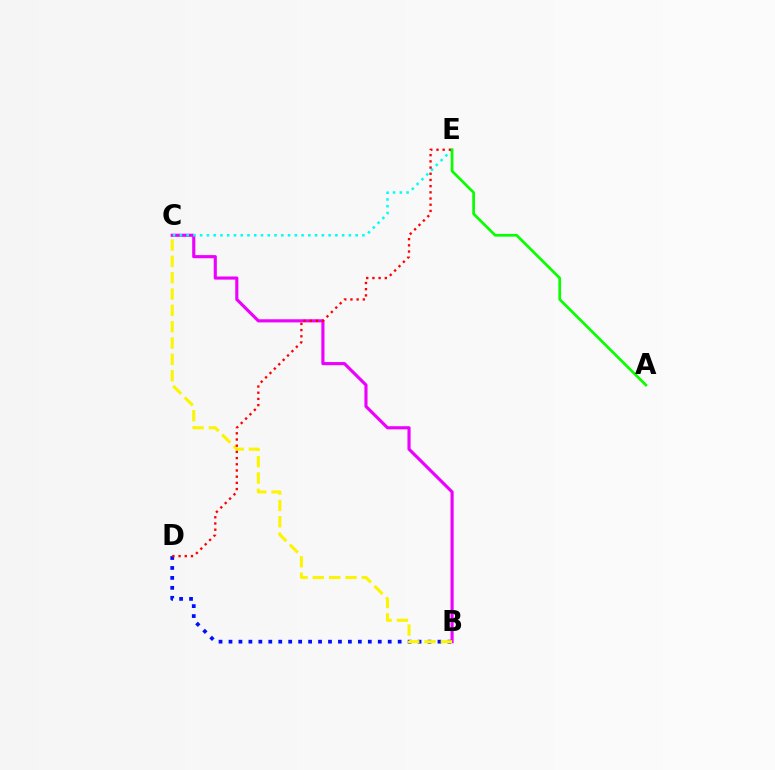{('B', 'C'): [{'color': '#ee00ff', 'line_style': 'solid', 'thickness': 2.26}, {'color': '#fcf500', 'line_style': 'dashed', 'thickness': 2.22}], ('C', 'E'): [{'color': '#00fff6', 'line_style': 'dotted', 'thickness': 1.84}], ('B', 'D'): [{'color': '#0010ff', 'line_style': 'dotted', 'thickness': 2.7}], ('D', 'E'): [{'color': '#ff0000', 'line_style': 'dotted', 'thickness': 1.68}], ('A', 'E'): [{'color': '#08ff00', 'line_style': 'solid', 'thickness': 1.95}]}